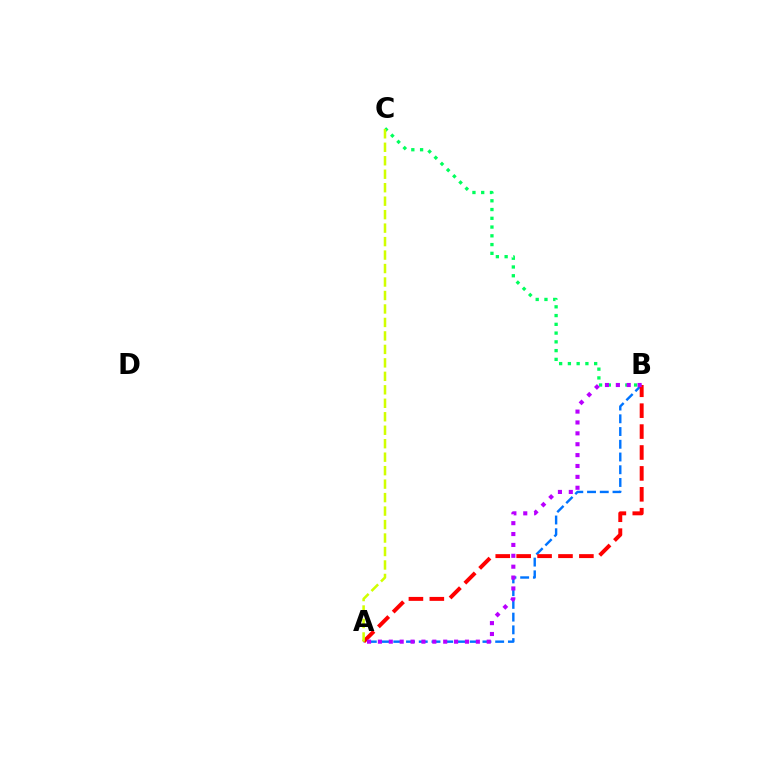{('A', 'B'): [{'color': '#0074ff', 'line_style': 'dashed', 'thickness': 1.73}, {'color': '#ff0000', 'line_style': 'dashed', 'thickness': 2.84}, {'color': '#b900ff', 'line_style': 'dotted', 'thickness': 2.96}], ('B', 'C'): [{'color': '#00ff5c', 'line_style': 'dotted', 'thickness': 2.38}], ('A', 'C'): [{'color': '#d1ff00', 'line_style': 'dashed', 'thickness': 1.83}]}